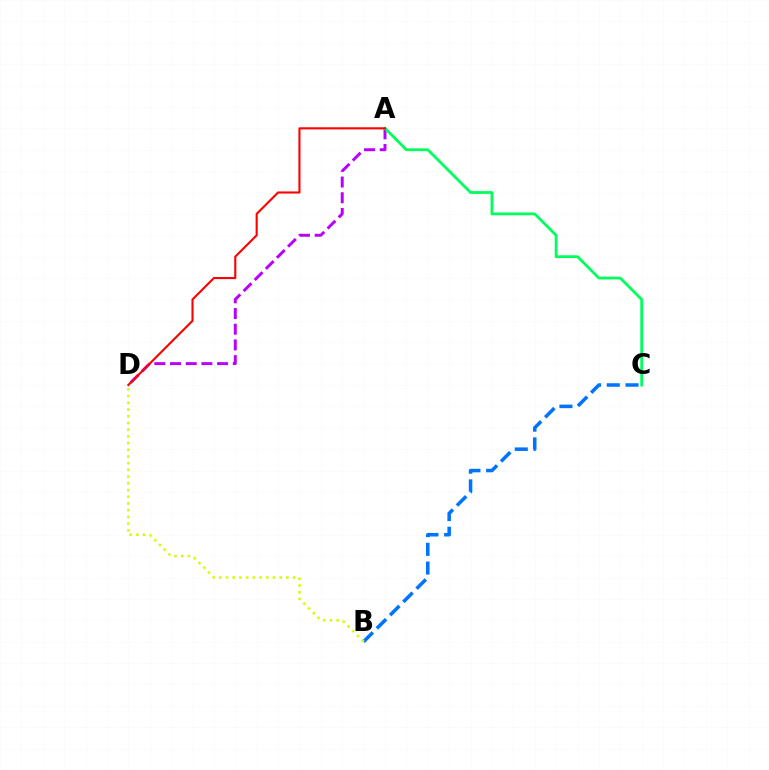{('A', 'D'): [{'color': '#b900ff', 'line_style': 'dashed', 'thickness': 2.13}, {'color': '#ff0000', 'line_style': 'solid', 'thickness': 1.52}], ('B', 'C'): [{'color': '#0074ff', 'line_style': 'dashed', 'thickness': 2.54}], ('A', 'C'): [{'color': '#00ff5c', 'line_style': 'solid', 'thickness': 2.01}], ('B', 'D'): [{'color': '#d1ff00', 'line_style': 'dotted', 'thickness': 1.82}]}